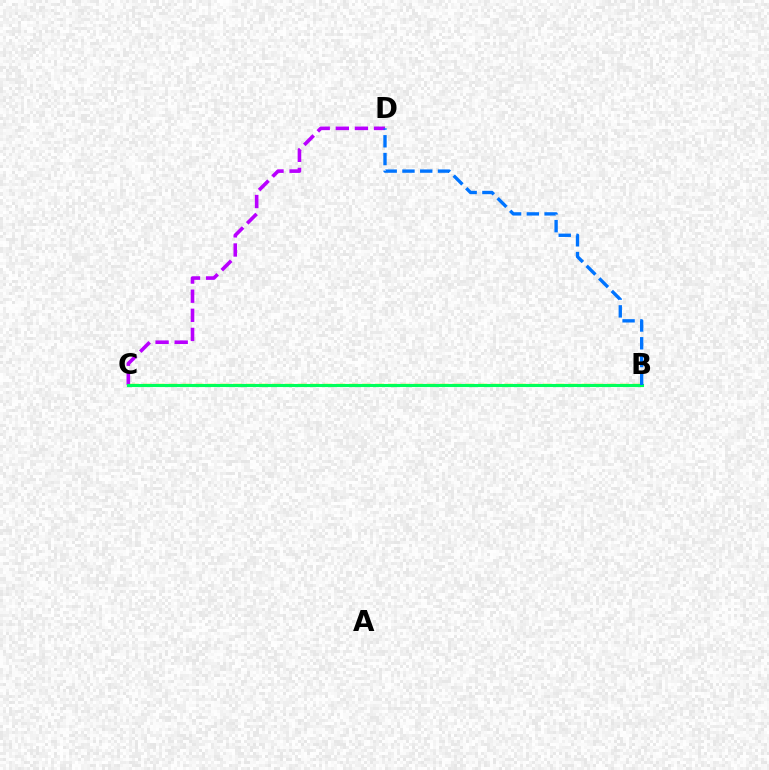{('C', 'D'): [{'color': '#b900ff', 'line_style': 'dashed', 'thickness': 2.6}], ('B', 'C'): [{'color': '#ff0000', 'line_style': 'dotted', 'thickness': 2.14}, {'color': '#d1ff00', 'line_style': 'dashed', 'thickness': 1.75}, {'color': '#00ff5c', 'line_style': 'solid', 'thickness': 2.22}], ('B', 'D'): [{'color': '#0074ff', 'line_style': 'dashed', 'thickness': 2.41}]}